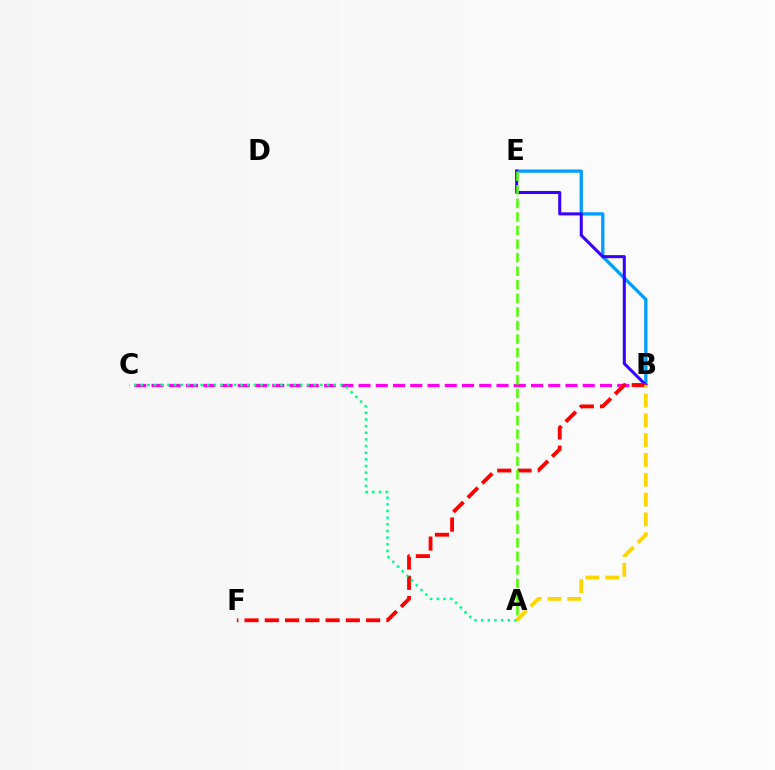{('B', 'E'): [{'color': '#009eff', 'line_style': 'solid', 'thickness': 2.36}, {'color': '#3700ff', 'line_style': 'solid', 'thickness': 2.19}], ('B', 'C'): [{'color': '#ff00ed', 'line_style': 'dashed', 'thickness': 2.34}], ('B', 'F'): [{'color': '#ff0000', 'line_style': 'dashed', 'thickness': 2.75}], ('A', 'C'): [{'color': '#00ff86', 'line_style': 'dotted', 'thickness': 1.81}], ('A', 'E'): [{'color': '#4fff00', 'line_style': 'dashed', 'thickness': 1.84}], ('A', 'B'): [{'color': '#ffd500', 'line_style': 'dashed', 'thickness': 2.69}]}